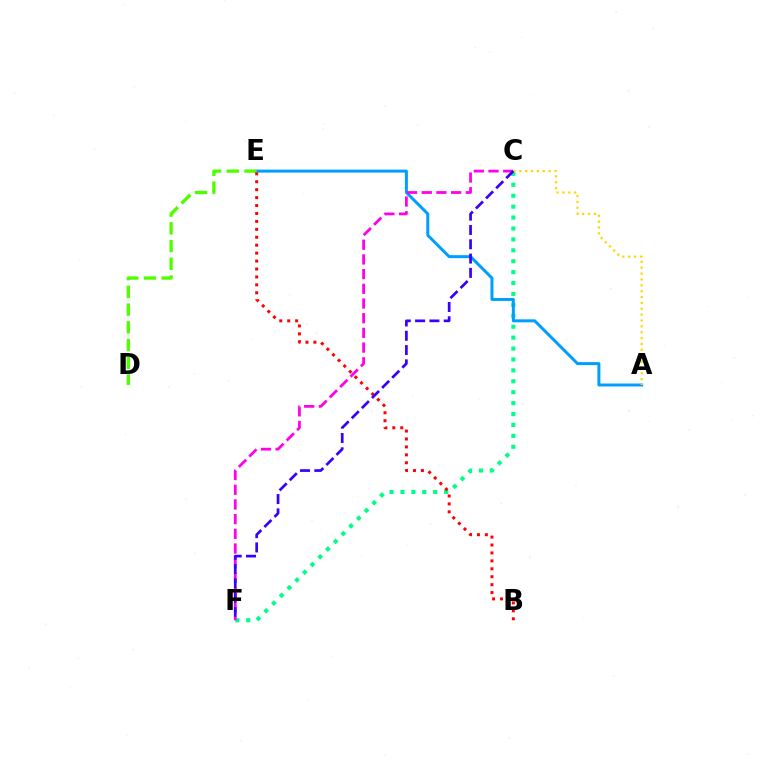{('C', 'F'): [{'color': '#00ff86', 'line_style': 'dotted', 'thickness': 2.97}, {'color': '#ff00ed', 'line_style': 'dashed', 'thickness': 2.0}, {'color': '#3700ff', 'line_style': 'dashed', 'thickness': 1.94}], ('A', 'E'): [{'color': '#009eff', 'line_style': 'solid', 'thickness': 2.15}], ('D', 'E'): [{'color': '#4fff00', 'line_style': 'dashed', 'thickness': 2.41}], ('B', 'E'): [{'color': '#ff0000', 'line_style': 'dotted', 'thickness': 2.15}], ('A', 'C'): [{'color': '#ffd500', 'line_style': 'dotted', 'thickness': 1.59}]}